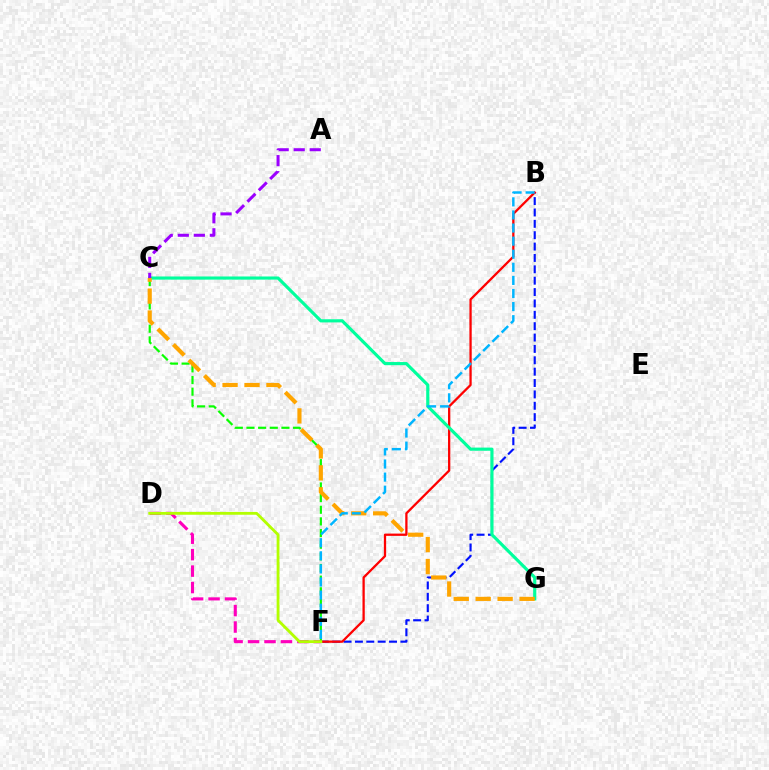{('B', 'F'): [{'color': '#0010ff', 'line_style': 'dashed', 'thickness': 1.54}, {'color': '#ff0000', 'line_style': 'solid', 'thickness': 1.64}, {'color': '#00b5ff', 'line_style': 'dashed', 'thickness': 1.78}], ('D', 'F'): [{'color': '#ff00bd', 'line_style': 'dashed', 'thickness': 2.24}, {'color': '#b3ff00', 'line_style': 'solid', 'thickness': 2.04}], ('C', 'F'): [{'color': '#08ff00', 'line_style': 'dashed', 'thickness': 1.58}], ('C', 'G'): [{'color': '#00ff9d', 'line_style': 'solid', 'thickness': 2.27}, {'color': '#ffa500', 'line_style': 'dashed', 'thickness': 2.98}], ('A', 'C'): [{'color': '#9b00ff', 'line_style': 'dashed', 'thickness': 2.18}]}